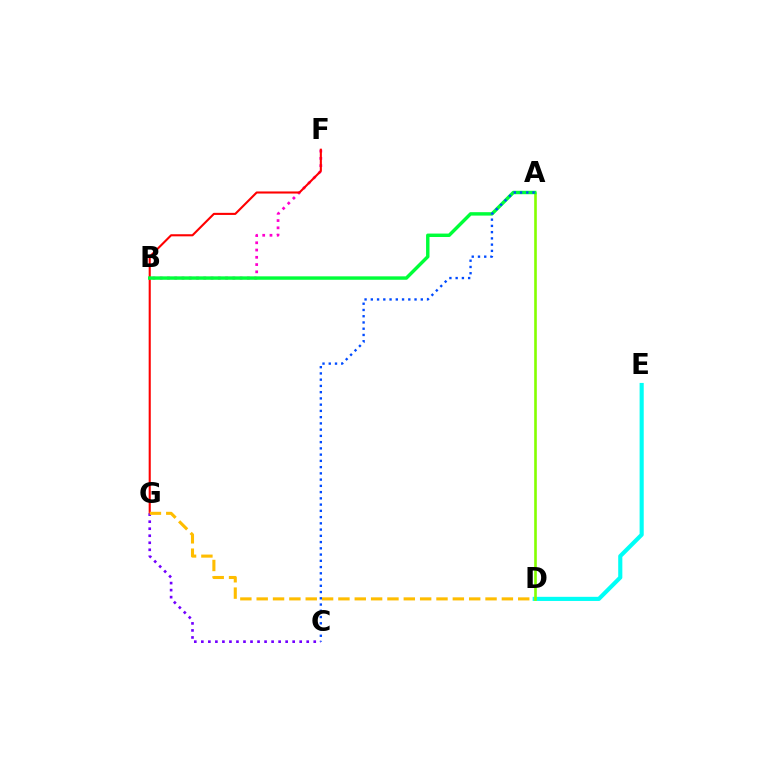{('D', 'E'): [{'color': '#00fff6', 'line_style': 'solid', 'thickness': 2.97}], ('B', 'F'): [{'color': '#ff00cf', 'line_style': 'dotted', 'thickness': 1.97}], ('F', 'G'): [{'color': '#ff0000', 'line_style': 'solid', 'thickness': 1.51}], ('C', 'G'): [{'color': '#7200ff', 'line_style': 'dotted', 'thickness': 1.91}], ('A', 'D'): [{'color': '#84ff00', 'line_style': 'solid', 'thickness': 1.89}], ('D', 'G'): [{'color': '#ffbd00', 'line_style': 'dashed', 'thickness': 2.22}], ('A', 'B'): [{'color': '#00ff39', 'line_style': 'solid', 'thickness': 2.47}], ('A', 'C'): [{'color': '#004bff', 'line_style': 'dotted', 'thickness': 1.7}]}